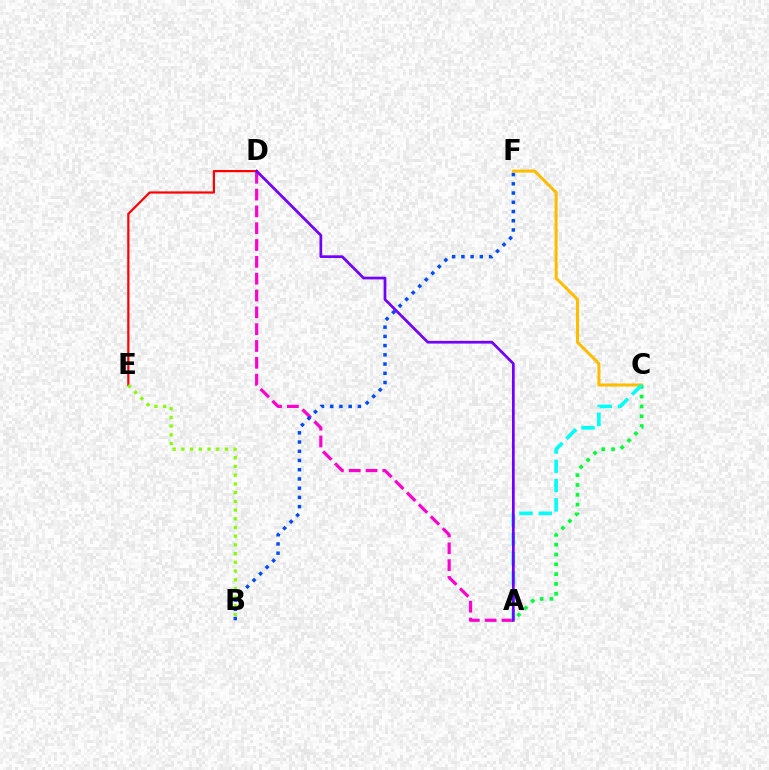{('A', 'D'): [{'color': '#ff00cf', 'line_style': 'dashed', 'thickness': 2.29}, {'color': '#7200ff', 'line_style': 'solid', 'thickness': 1.96}], ('C', 'F'): [{'color': '#ffbd00', 'line_style': 'solid', 'thickness': 2.19}], ('A', 'C'): [{'color': '#00ff39', 'line_style': 'dotted', 'thickness': 2.66}, {'color': '#00fff6', 'line_style': 'dashed', 'thickness': 2.62}], ('D', 'E'): [{'color': '#ff0000', 'line_style': 'solid', 'thickness': 1.6}], ('B', 'F'): [{'color': '#004bff', 'line_style': 'dotted', 'thickness': 2.51}], ('B', 'E'): [{'color': '#84ff00', 'line_style': 'dotted', 'thickness': 2.37}]}